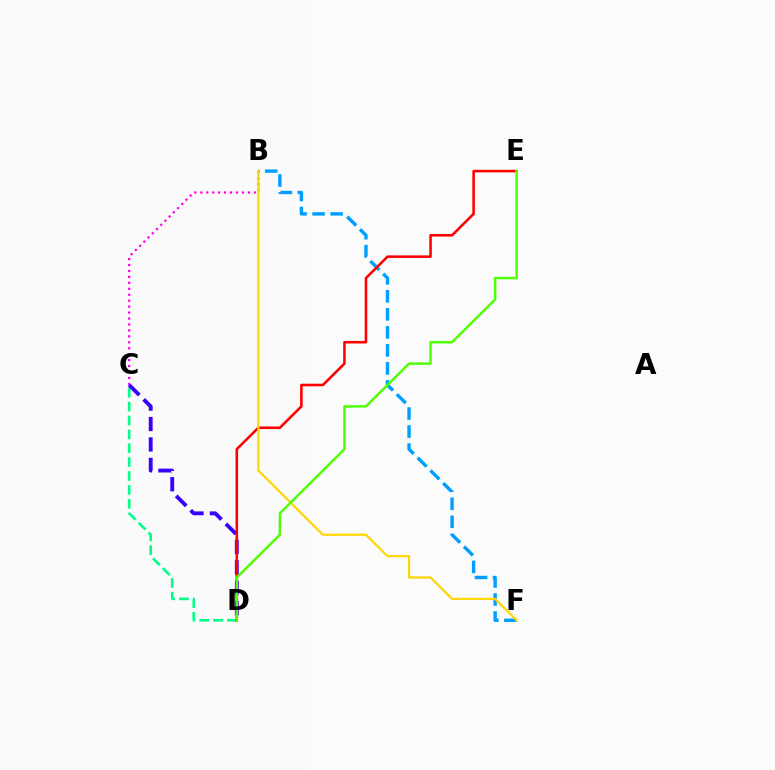{('C', 'D'): [{'color': '#00ff86', 'line_style': 'dashed', 'thickness': 1.88}, {'color': '#3700ff', 'line_style': 'dashed', 'thickness': 2.77}], ('B', 'C'): [{'color': '#ff00ed', 'line_style': 'dotted', 'thickness': 1.61}], ('B', 'F'): [{'color': '#009eff', 'line_style': 'dashed', 'thickness': 2.45}, {'color': '#ffd500', 'line_style': 'solid', 'thickness': 1.57}], ('D', 'E'): [{'color': '#ff0000', 'line_style': 'solid', 'thickness': 1.85}, {'color': '#4fff00', 'line_style': 'solid', 'thickness': 1.77}]}